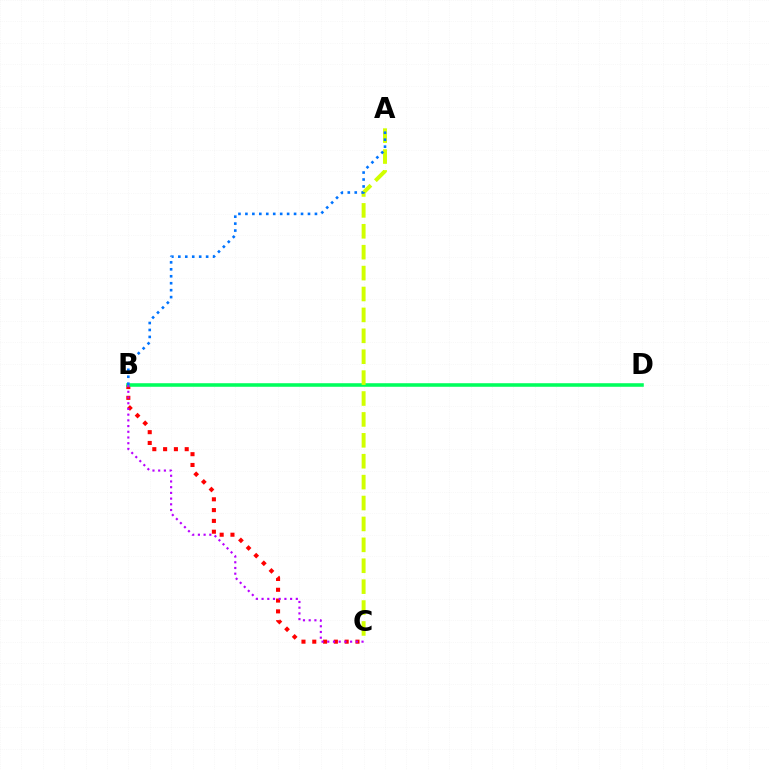{('B', 'C'): [{'color': '#ff0000', 'line_style': 'dotted', 'thickness': 2.93}, {'color': '#b900ff', 'line_style': 'dotted', 'thickness': 1.55}], ('B', 'D'): [{'color': '#00ff5c', 'line_style': 'solid', 'thickness': 2.56}], ('A', 'C'): [{'color': '#d1ff00', 'line_style': 'dashed', 'thickness': 2.84}], ('A', 'B'): [{'color': '#0074ff', 'line_style': 'dotted', 'thickness': 1.89}]}